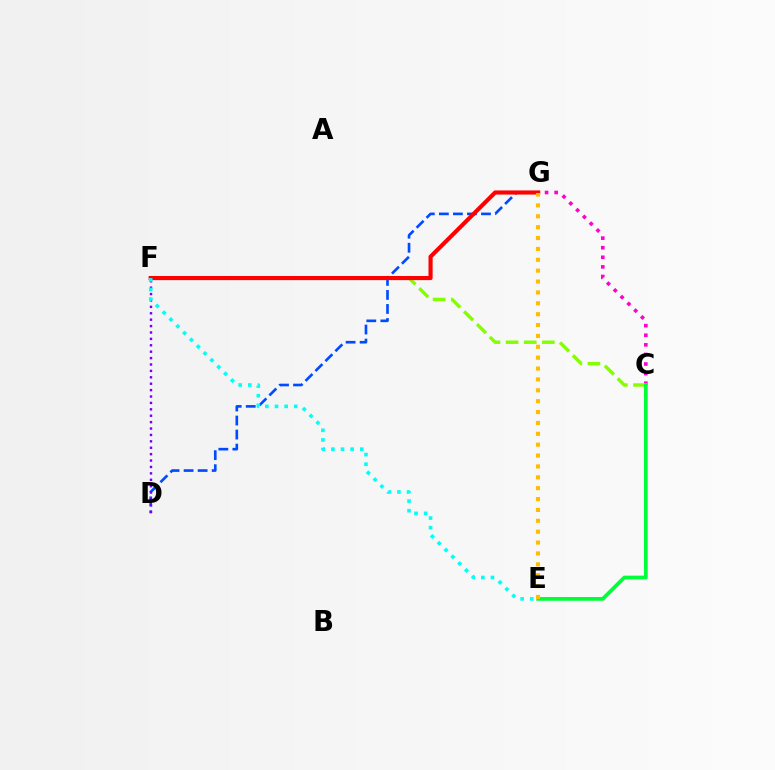{('D', 'G'): [{'color': '#004bff', 'line_style': 'dashed', 'thickness': 1.91}], ('C', 'G'): [{'color': '#ff00cf', 'line_style': 'dotted', 'thickness': 2.6}], ('C', 'F'): [{'color': '#84ff00', 'line_style': 'dashed', 'thickness': 2.46}], ('C', 'E'): [{'color': '#00ff39', 'line_style': 'solid', 'thickness': 2.69}], ('D', 'F'): [{'color': '#7200ff', 'line_style': 'dotted', 'thickness': 1.74}], ('F', 'G'): [{'color': '#ff0000', 'line_style': 'solid', 'thickness': 2.97}], ('E', 'G'): [{'color': '#ffbd00', 'line_style': 'dotted', 'thickness': 2.95}], ('E', 'F'): [{'color': '#00fff6', 'line_style': 'dotted', 'thickness': 2.61}]}